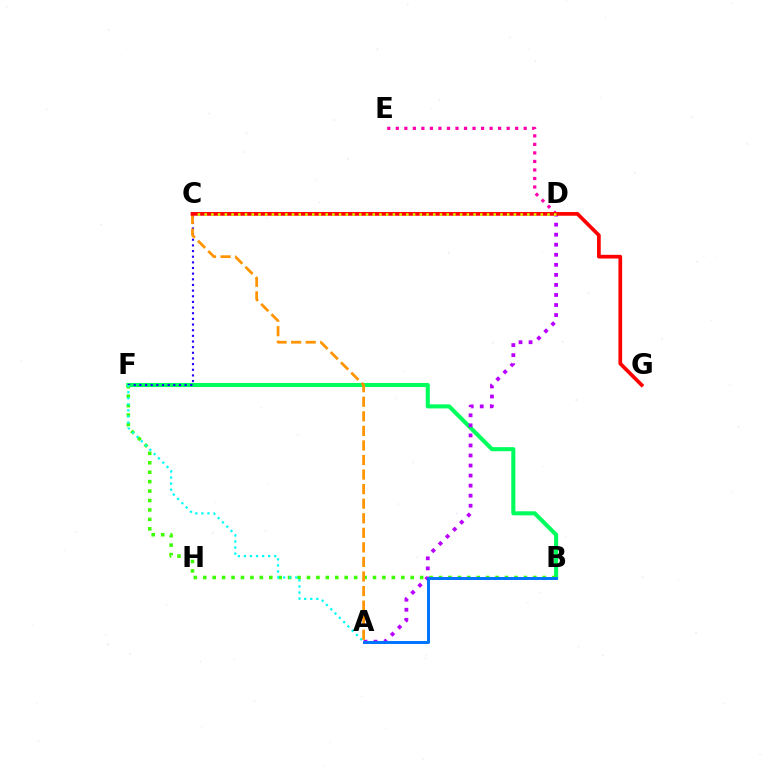{('D', 'E'): [{'color': '#ff00ac', 'line_style': 'dotted', 'thickness': 2.32}], ('B', 'F'): [{'color': '#00ff5c', 'line_style': 'solid', 'thickness': 2.94}, {'color': '#3dff00', 'line_style': 'dotted', 'thickness': 2.56}], ('C', 'F'): [{'color': '#2500ff', 'line_style': 'dotted', 'thickness': 1.54}], ('A', 'D'): [{'color': '#b900ff', 'line_style': 'dotted', 'thickness': 2.73}], ('A', 'F'): [{'color': '#00fff6', 'line_style': 'dotted', 'thickness': 1.65}], ('A', 'B'): [{'color': '#0074ff', 'line_style': 'solid', 'thickness': 2.13}], ('A', 'C'): [{'color': '#ff9400', 'line_style': 'dashed', 'thickness': 1.98}], ('C', 'G'): [{'color': '#ff0000', 'line_style': 'solid', 'thickness': 2.66}], ('C', 'D'): [{'color': '#d1ff00', 'line_style': 'dotted', 'thickness': 1.83}]}